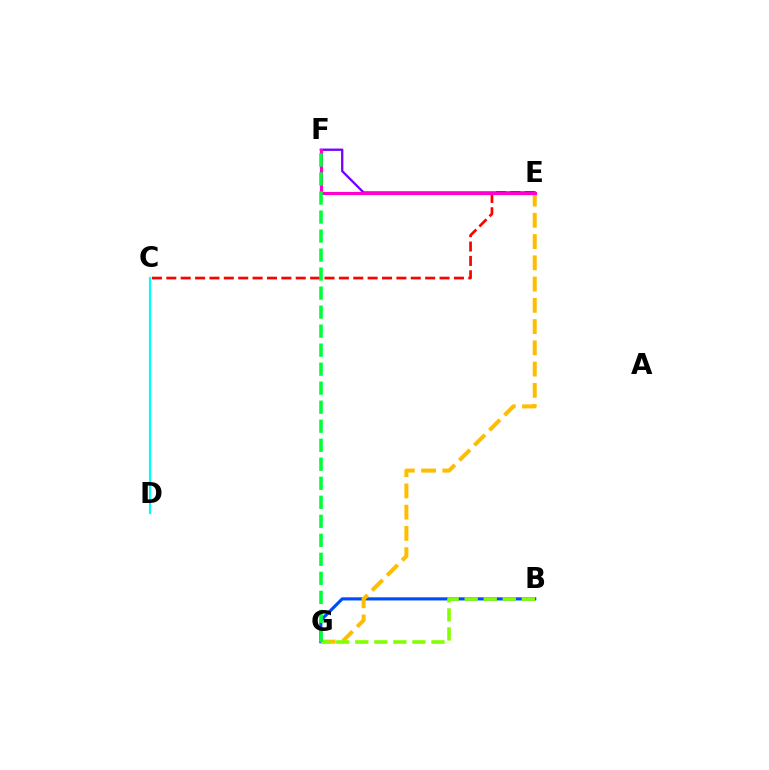{('B', 'G'): [{'color': '#004bff', 'line_style': 'solid', 'thickness': 2.26}, {'color': '#84ff00', 'line_style': 'dashed', 'thickness': 2.59}], ('C', 'E'): [{'color': '#ff0000', 'line_style': 'dashed', 'thickness': 1.95}], ('E', 'G'): [{'color': '#ffbd00', 'line_style': 'dashed', 'thickness': 2.89}], ('E', 'F'): [{'color': '#7200ff', 'line_style': 'solid', 'thickness': 1.66}, {'color': '#ff00cf', 'line_style': 'solid', 'thickness': 2.27}], ('F', 'G'): [{'color': '#00ff39', 'line_style': 'dashed', 'thickness': 2.58}], ('C', 'D'): [{'color': '#00fff6', 'line_style': 'solid', 'thickness': 1.59}]}